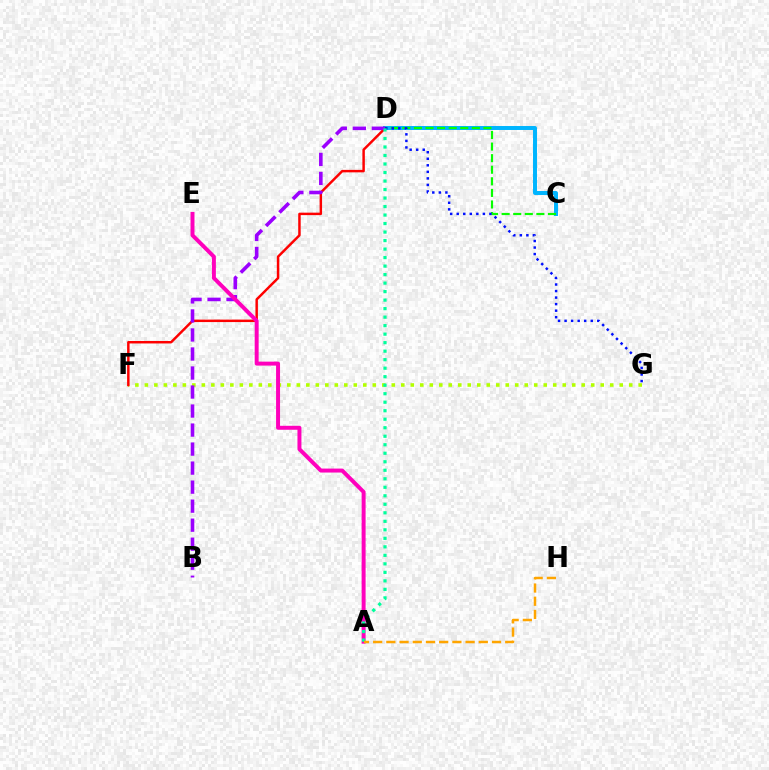{('F', 'G'): [{'color': '#b3ff00', 'line_style': 'dotted', 'thickness': 2.58}], ('C', 'D'): [{'color': '#00b5ff', 'line_style': 'solid', 'thickness': 2.86}, {'color': '#08ff00', 'line_style': 'dashed', 'thickness': 1.57}], ('D', 'F'): [{'color': '#ff0000', 'line_style': 'solid', 'thickness': 1.78}], ('B', 'D'): [{'color': '#9b00ff', 'line_style': 'dashed', 'thickness': 2.58}], ('A', 'E'): [{'color': '#ff00bd', 'line_style': 'solid', 'thickness': 2.85}], ('D', 'G'): [{'color': '#0010ff', 'line_style': 'dotted', 'thickness': 1.78}], ('A', 'D'): [{'color': '#00ff9d', 'line_style': 'dotted', 'thickness': 2.31}], ('A', 'H'): [{'color': '#ffa500', 'line_style': 'dashed', 'thickness': 1.79}]}